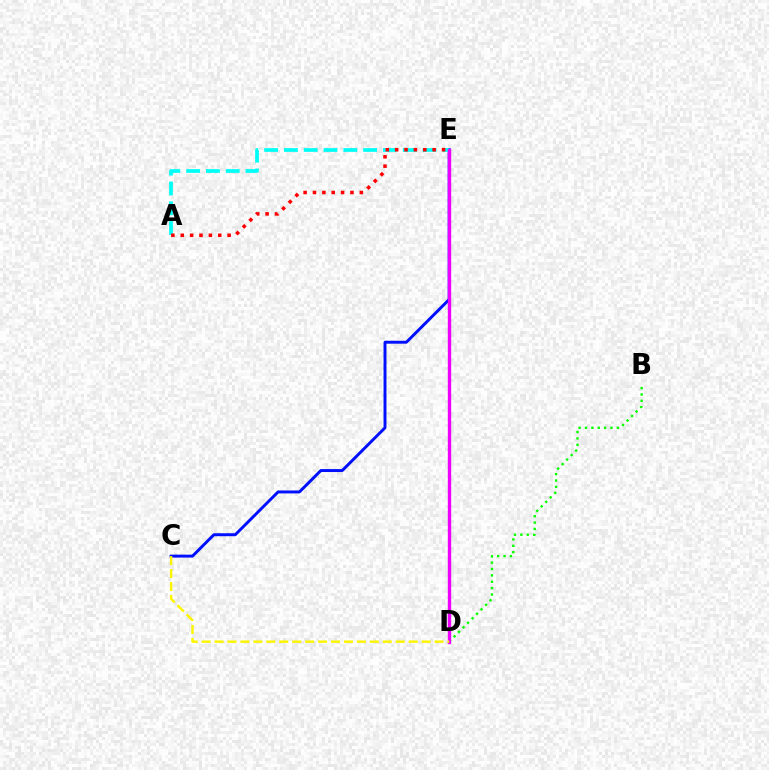{('B', 'D'): [{'color': '#08ff00', 'line_style': 'dotted', 'thickness': 1.73}], ('C', 'E'): [{'color': '#0010ff', 'line_style': 'solid', 'thickness': 2.12}], ('A', 'E'): [{'color': '#00fff6', 'line_style': 'dashed', 'thickness': 2.69}, {'color': '#ff0000', 'line_style': 'dotted', 'thickness': 2.55}], ('D', 'E'): [{'color': '#ee00ff', 'line_style': 'solid', 'thickness': 2.42}], ('C', 'D'): [{'color': '#fcf500', 'line_style': 'dashed', 'thickness': 1.76}]}